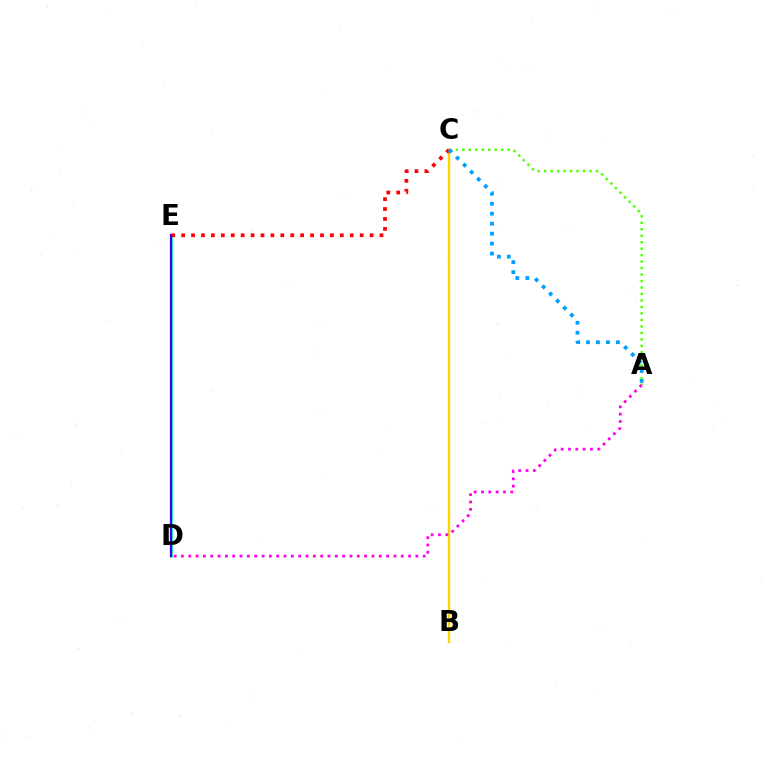{('A', 'C'): [{'color': '#4fff00', 'line_style': 'dotted', 'thickness': 1.76}, {'color': '#009eff', 'line_style': 'dotted', 'thickness': 2.71}], ('D', 'E'): [{'color': '#00ff86', 'line_style': 'solid', 'thickness': 1.87}, {'color': '#3700ff', 'line_style': 'solid', 'thickness': 1.6}], ('B', 'C'): [{'color': '#ffd500', 'line_style': 'solid', 'thickness': 1.74}], ('C', 'E'): [{'color': '#ff0000', 'line_style': 'dotted', 'thickness': 2.69}], ('A', 'D'): [{'color': '#ff00ed', 'line_style': 'dotted', 'thickness': 1.99}]}